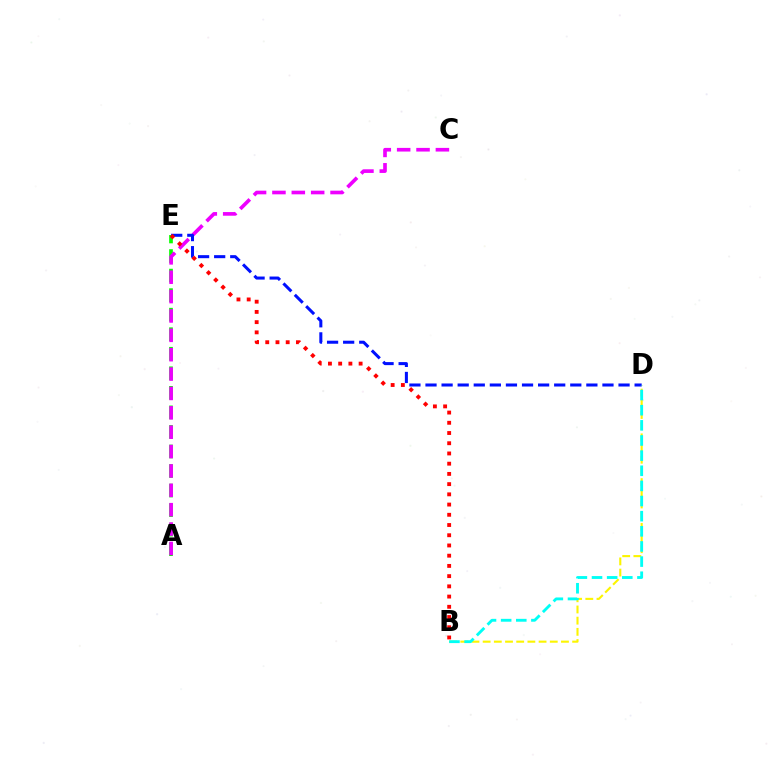{('A', 'E'): [{'color': '#08ff00', 'line_style': 'dashed', 'thickness': 2.65}], ('B', 'D'): [{'color': '#fcf500', 'line_style': 'dashed', 'thickness': 1.52}, {'color': '#00fff6', 'line_style': 'dashed', 'thickness': 2.06}], ('A', 'C'): [{'color': '#ee00ff', 'line_style': 'dashed', 'thickness': 2.63}], ('D', 'E'): [{'color': '#0010ff', 'line_style': 'dashed', 'thickness': 2.19}], ('B', 'E'): [{'color': '#ff0000', 'line_style': 'dotted', 'thickness': 2.78}]}